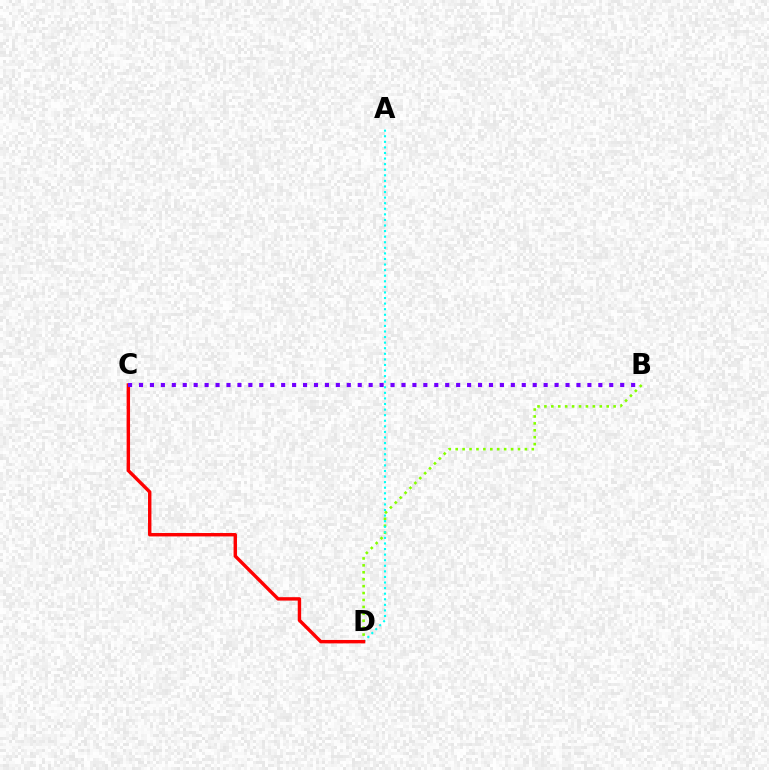{('B', 'D'): [{'color': '#84ff00', 'line_style': 'dotted', 'thickness': 1.88}], ('A', 'D'): [{'color': '#00fff6', 'line_style': 'dotted', 'thickness': 1.52}], ('C', 'D'): [{'color': '#ff0000', 'line_style': 'solid', 'thickness': 2.45}], ('B', 'C'): [{'color': '#7200ff', 'line_style': 'dotted', 'thickness': 2.97}]}